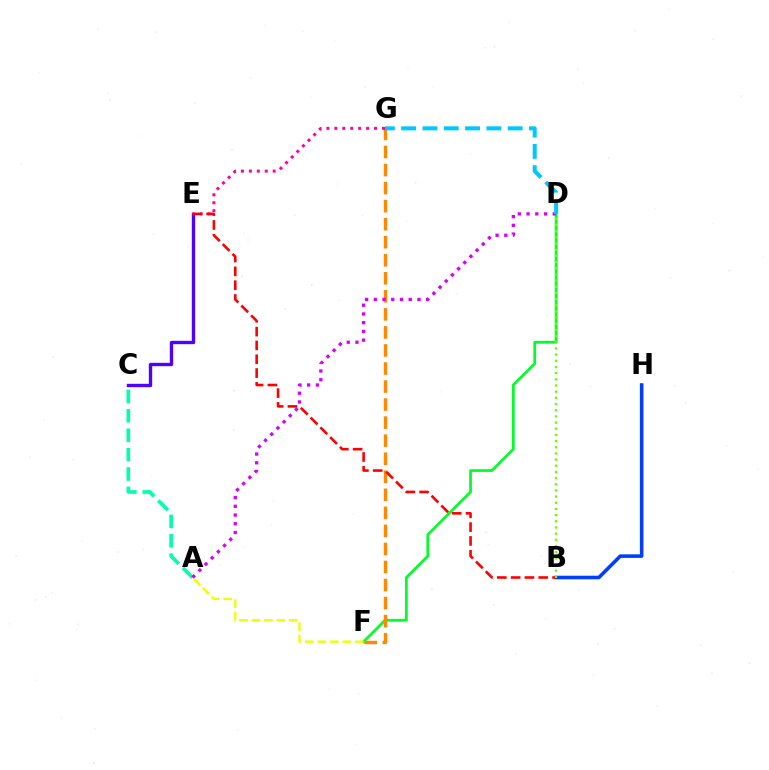{('D', 'F'): [{'color': '#00ff27', 'line_style': 'solid', 'thickness': 1.97}], ('B', 'H'): [{'color': '#003fff', 'line_style': 'solid', 'thickness': 2.58}], ('F', 'G'): [{'color': '#ff8800', 'line_style': 'dashed', 'thickness': 2.45}], ('C', 'E'): [{'color': '#4f00ff', 'line_style': 'solid', 'thickness': 2.42}], ('A', 'C'): [{'color': '#00ffaf', 'line_style': 'dashed', 'thickness': 2.64}], ('A', 'F'): [{'color': '#eeff00', 'line_style': 'dashed', 'thickness': 1.69}], ('A', 'D'): [{'color': '#d600ff', 'line_style': 'dotted', 'thickness': 2.37}], ('E', 'G'): [{'color': '#ff00a0', 'line_style': 'dotted', 'thickness': 2.16}], ('D', 'G'): [{'color': '#00c7ff', 'line_style': 'dashed', 'thickness': 2.89}], ('B', 'E'): [{'color': '#ff0000', 'line_style': 'dashed', 'thickness': 1.88}], ('B', 'D'): [{'color': '#66ff00', 'line_style': 'dotted', 'thickness': 1.68}]}